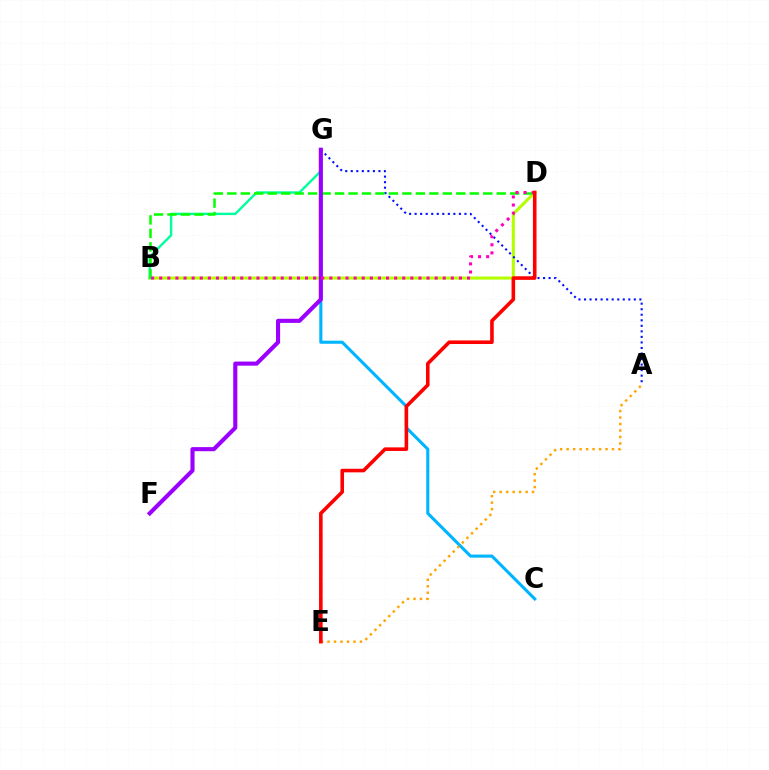{('B', 'D'): [{'color': '#b3ff00', 'line_style': 'solid', 'thickness': 2.22}, {'color': '#08ff00', 'line_style': 'dashed', 'thickness': 1.83}, {'color': '#ff00bd', 'line_style': 'dotted', 'thickness': 2.2}], ('A', 'G'): [{'color': '#0010ff', 'line_style': 'dotted', 'thickness': 1.5}], ('B', 'G'): [{'color': '#00ff9d', 'line_style': 'solid', 'thickness': 1.72}], ('C', 'G'): [{'color': '#00b5ff', 'line_style': 'solid', 'thickness': 2.23}], ('F', 'G'): [{'color': '#9b00ff', 'line_style': 'solid', 'thickness': 2.96}], ('A', 'E'): [{'color': '#ffa500', 'line_style': 'dotted', 'thickness': 1.76}], ('D', 'E'): [{'color': '#ff0000', 'line_style': 'solid', 'thickness': 2.58}]}